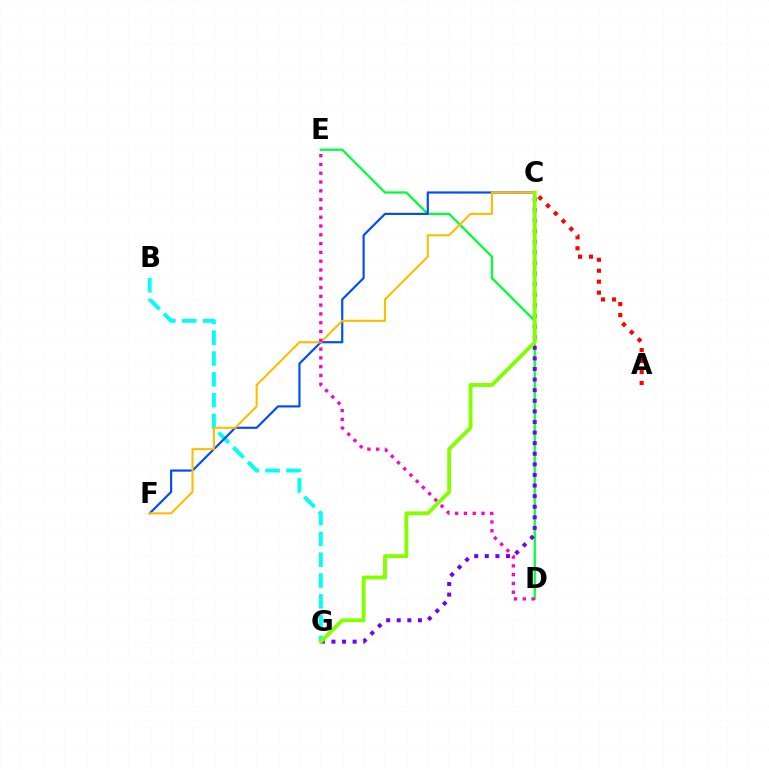{('B', 'G'): [{'color': '#00fff6', 'line_style': 'dashed', 'thickness': 2.83}], ('D', 'E'): [{'color': '#00ff39', 'line_style': 'solid', 'thickness': 1.64}, {'color': '#ff00cf', 'line_style': 'dotted', 'thickness': 2.39}], ('C', 'F'): [{'color': '#004bff', 'line_style': 'solid', 'thickness': 1.56}, {'color': '#ffbd00', 'line_style': 'solid', 'thickness': 1.52}], ('A', 'C'): [{'color': '#ff0000', 'line_style': 'dotted', 'thickness': 2.98}], ('C', 'G'): [{'color': '#7200ff', 'line_style': 'dotted', 'thickness': 2.88}, {'color': '#84ff00', 'line_style': 'solid', 'thickness': 2.78}]}